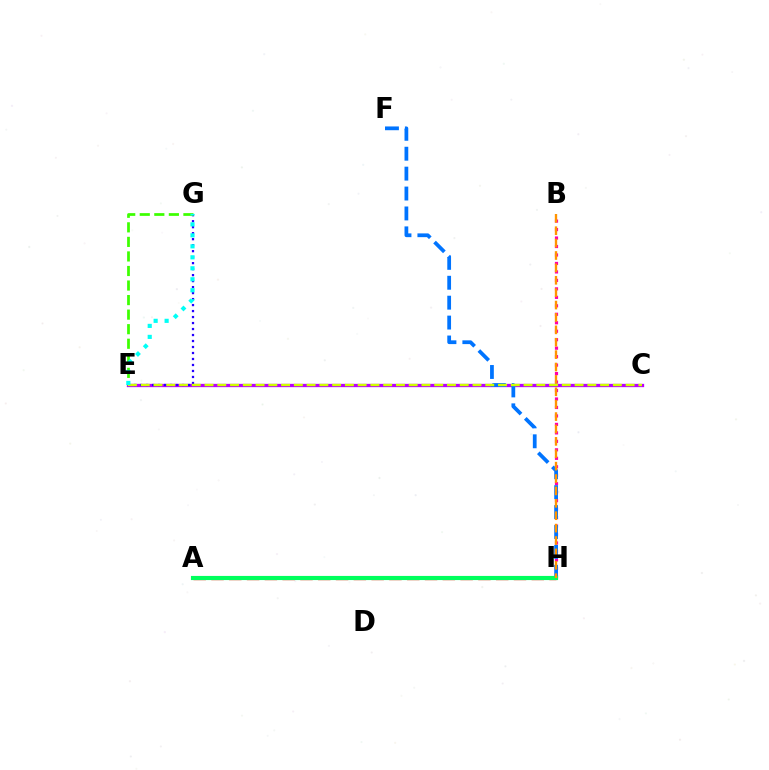{('A', 'H'): [{'color': '#ff0000', 'line_style': 'dashed', 'thickness': 2.42}, {'color': '#00ff5c', 'line_style': 'solid', 'thickness': 2.98}], ('C', 'E'): [{'color': '#b900ff', 'line_style': 'solid', 'thickness': 2.37}, {'color': '#d1ff00', 'line_style': 'dashed', 'thickness': 1.73}], ('B', 'H'): [{'color': '#ff00ac', 'line_style': 'dotted', 'thickness': 2.3}, {'color': '#ff9400', 'line_style': 'dashed', 'thickness': 1.68}], ('F', 'H'): [{'color': '#0074ff', 'line_style': 'dashed', 'thickness': 2.7}], ('E', 'G'): [{'color': '#2500ff', 'line_style': 'dotted', 'thickness': 1.63}, {'color': '#3dff00', 'line_style': 'dashed', 'thickness': 1.98}, {'color': '#00fff6', 'line_style': 'dotted', 'thickness': 2.98}]}